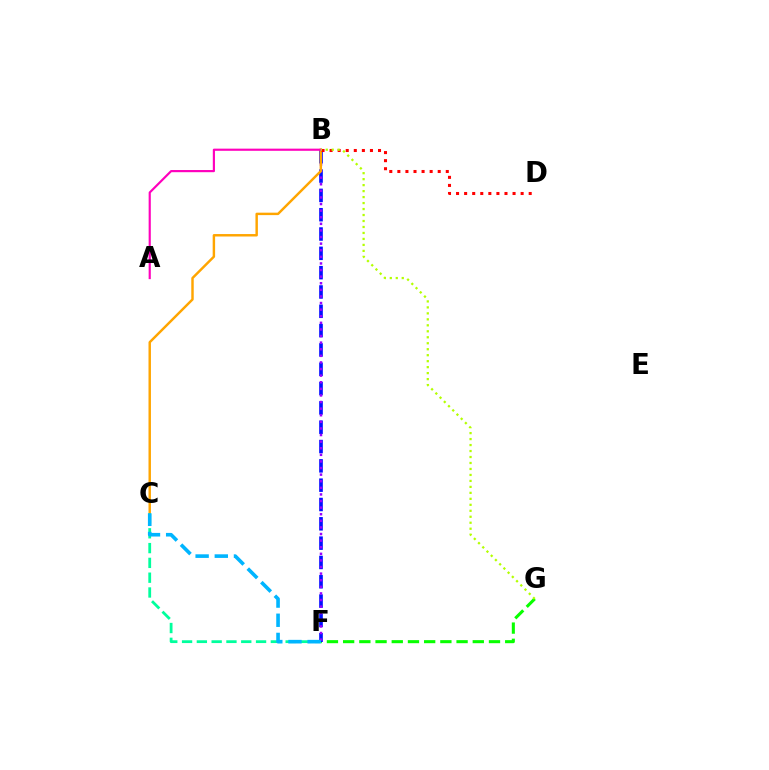{('F', 'G'): [{'color': '#08ff00', 'line_style': 'dashed', 'thickness': 2.2}], ('B', 'F'): [{'color': '#0010ff', 'line_style': 'dashed', 'thickness': 2.62}, {'color': '#9b00ff', 'line_style': 'dotted', 'thickness': 1.79}], ('B', 'C'): [{'color': '#ffa500', 'line_style': 'solid', 'thickness': 1.76}], ('A', 'B'): [{'color': '#ff00bd', 'line_style': 'solid', 'thickness': 1.56}], ('C', 'F'): [{'color': '#00ff9d', 'line_style': 'dashed', 'thickness': 2.01}, {'color': '#00b5ff', 'line_style': 'dashed', 'thickness': 2.6}], ('B', 'D'): [{'color': '#ff0000', 'line_style': 'dotted', 'thickness': 2.19}], ('B', 'G'): [{'color': '#b3ff00', 'line_style': 'dotted', 'thickness': 1.62}]}